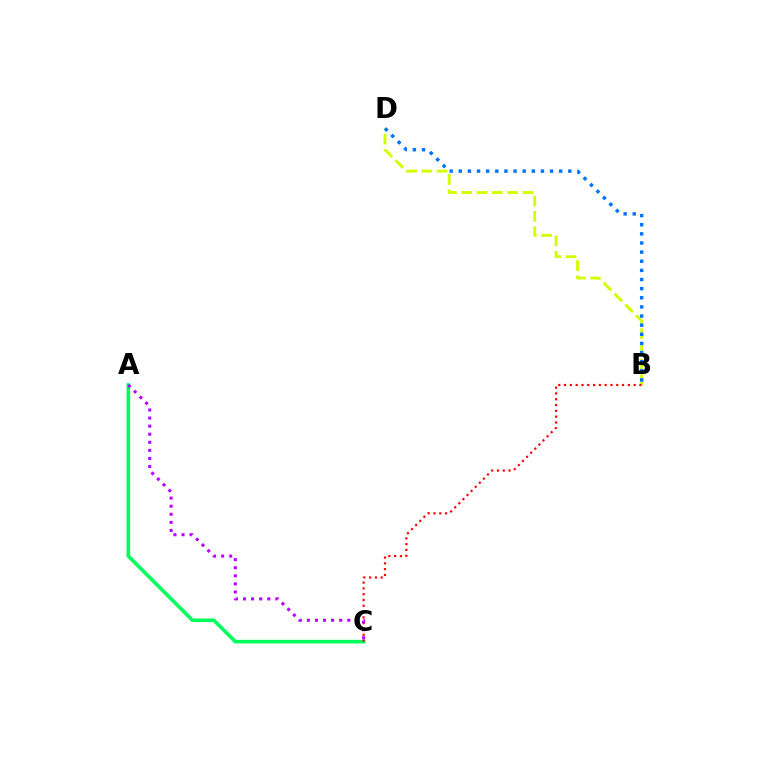{('A', 'C'): [{'color': '#00ff5c', 'line_style': 'solid', 'thickness': 2.6}, {'color': '#b900ff', 'line_style': 'dotted', 'thickness': 2.2}], ('B', 'D'): [{'color': '#d1ff00', 'line_style': 'dashed', 'thickness': 2.08}, {'color': '#0074ff', 'line_style': 'dotted', 'thickness': 2.48}], ('B', 'C'): [{'color': '#ff0000', 'line_style': 'dotted', 'thickness': 1.58}]}